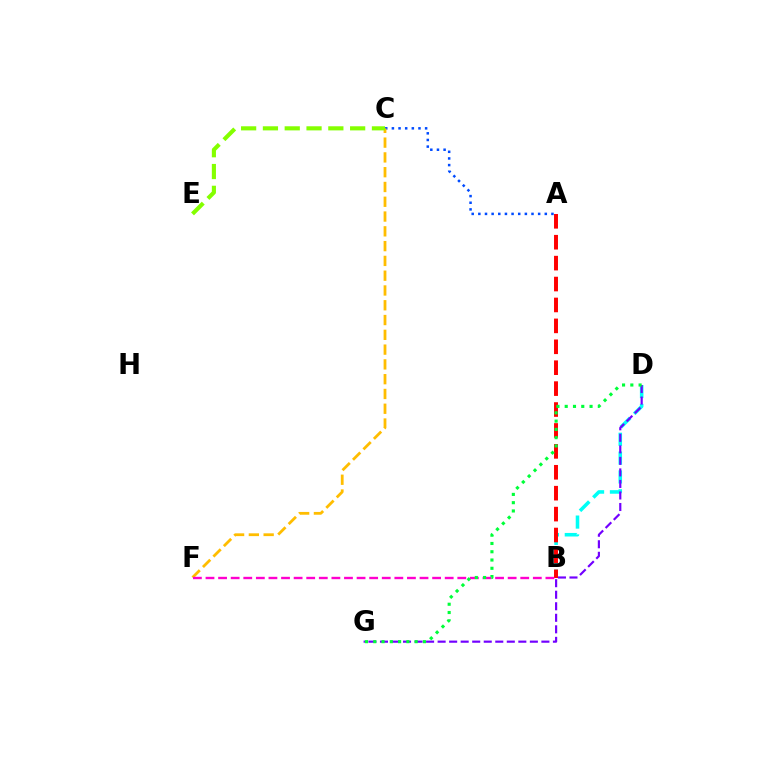{('A', 'C'): [{'color': '#004bff', 'line_style': 'dotted', 'thickness': 1.81}], ('B', 'D'): [{'color': '#00fff6', 'line_style': 'dashed', 'thickness': 2.56}], ('A', 'B'): [{'color': '#ff0000', 'line_style': 'dashed', 'thickness': 2.84}], ('C', 'F'): [{'color': '#ffbd00', 'line_style': 'dashed', 'thickness': 2.01}], ('D', 'G'): [{'color': '#7200ff', 'line_style': 'dashed', 'thickness': 1.57}, {'color': '#00ff39', 'line_style': 'dotted', 'thickness': 2.25}], ('B', 'F'): [{'color': '#ff00cf', 'line_style': 'dashed', 'thickness': 1.71}], ('C', 'E'): [{'color': '#84ff00', 'line_style': 'dashed', 'thickness': 2.96}]}